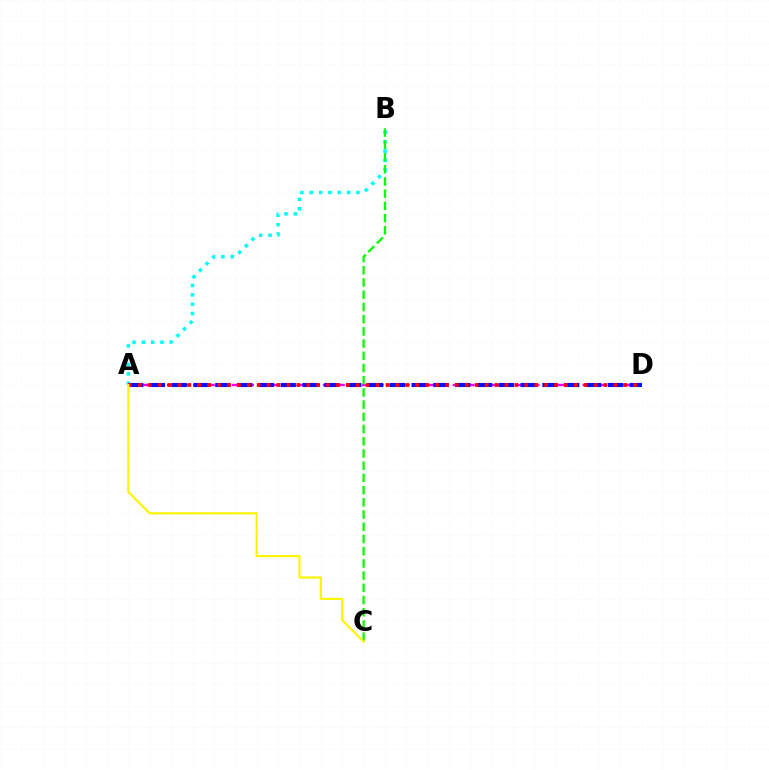{('A', 'B'): [{'color': '#00fff6', 'line_style': 'dotted', 'thickness': 2.54}], ('A', 'D'): [{'color': '#ee00ff', 'line_style': 'dashed', 'thickness': 1.76}, {'color': '#0010ff', 'line_style': 'dashed', 'thickness': 2.96}, {'color': '#ff0000', 'line_style': 'dotted', 'thickness': 2.69}], ('B', 'C'): [{'color': '#08ff00', 'line_style': 'dashed', 'thickness': 1.66}], ('A', 'C'): [{'color': '#fcf500', 'line_style': 'solid', 'thickness': 1.55}]}